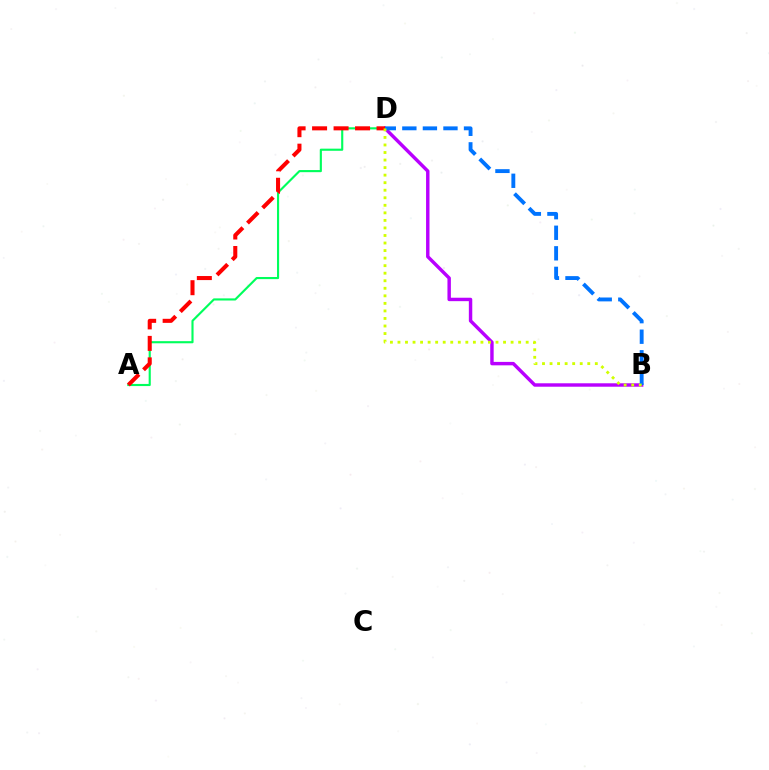{('B', 'D'): [{'color': '#b900ff', 'line_style': 'solid', 'thickness': 2.47}, {'color': '#0074ff', 'line_style': 'dashed', 'thickness': 2.79}, {'color': '#d1ff00', 'line_style': 'dotted', 'thickness': 2.05}], ('A', 'D'): [{'color': '#00ff5c', 'line_style': 'solid', 'thickness': 1.53}, {'color': '#ff0000', 'line_style': 'dashed', 'thickness': 2.92}]}